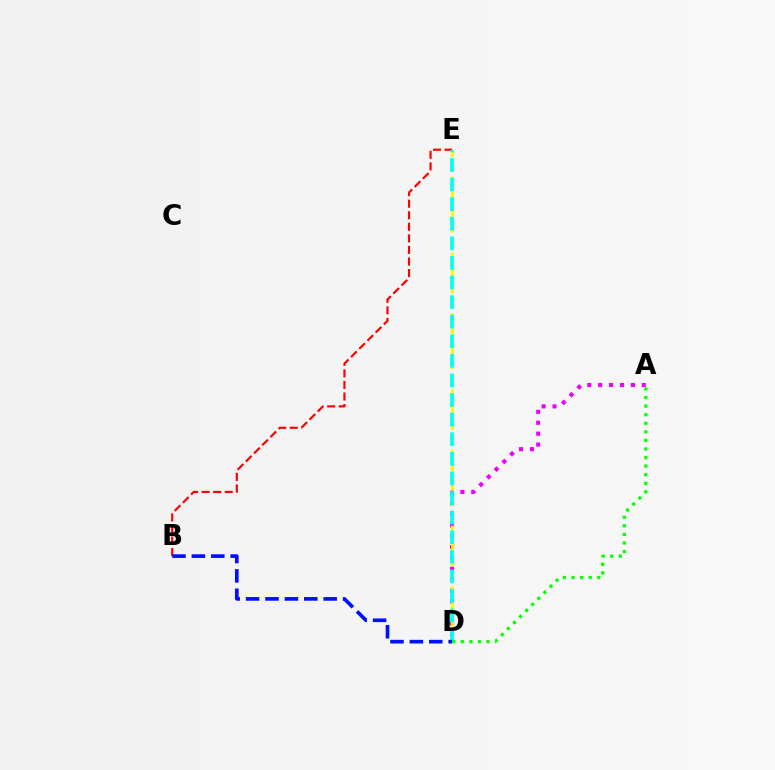{('B', 'E'): [{'color': '#ff0000', 'line_style': 'dashed', 'thickness': 1.57}], ('A', 'D'): [{'color': '#ee00ff', 'line_style': 'dotted', 'thickness': 2.96}, {'color': '#08ff00', 'line_style': 'dotted', 'thickness': 2.33}], ('D', 'E'): [{'color': '#fcf500', 'line_style': 'dashed', 'thickness': 2.06}, {'color': '#00fff6', 'line_style': 'dashed', 'thickness': 2.66}], ('B', 'D'): [{'color': '#0010ff', 'line_style': 'dashed', 'thickness': 2.64}]}